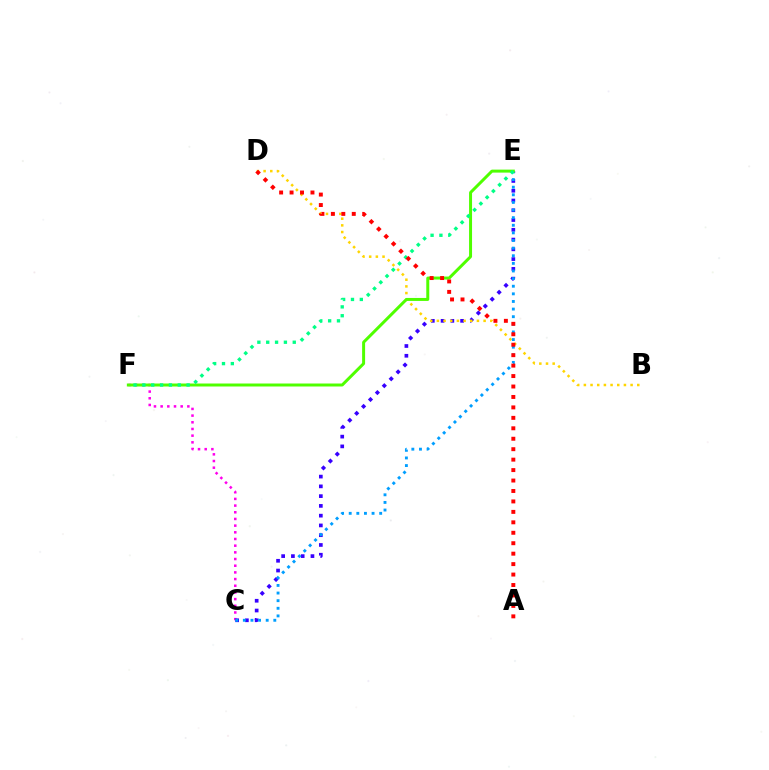{('C', 'F'): [{'color': '#ff00ed', 'line_style': 'dotted', 'thickness': 1.81}], ('C', 'E'): [{'color': '#3700ff', 'line_style': 'dotted', 'thickness': 2.65}, {'color': '#009eff', 'line_style': 'dotted', 'thickness': 2.07}], ('B', 'D'): [{'color': '#ffd500', 'line_style': 'dotted', 'thickness': 1.81}], ('E', 'F'): [{'color': '#4fff00', 'line_style': 'solid', 'thickness': 2.15}, {'color': '#00ff86', 'line_style': 'dotted', 'thickness': 2.4}], ('A', 'D'): [{'color': '#ff0000', 'line_style': 'dotted', 'thickness': 2.84}]}